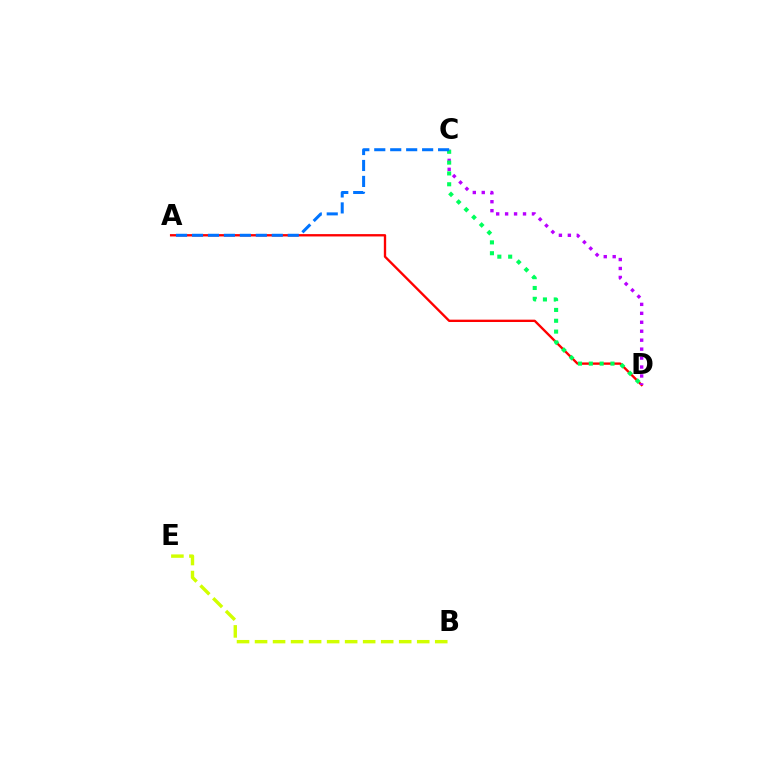{('B', 'E'): [{'color': '#d1ff00', 'line_style': 'dashed', 'thickness': 2.45}], ('A', 'D'): [{'color': '#ff0000', 'line_style': 'solid', 'thickness': 1.69}], ('C', 'D'): [{'color': '#b900ff', 'line_style': 'dotted', 'thickness': 2.43}, {'color': '#00ff5c', 'line_style': 'dotted', 'thickness': 2.94}], ('A', 'C'): [{'color': '#0074ff', 'line_style': 'dashed', 'thickness': 2.17}]}